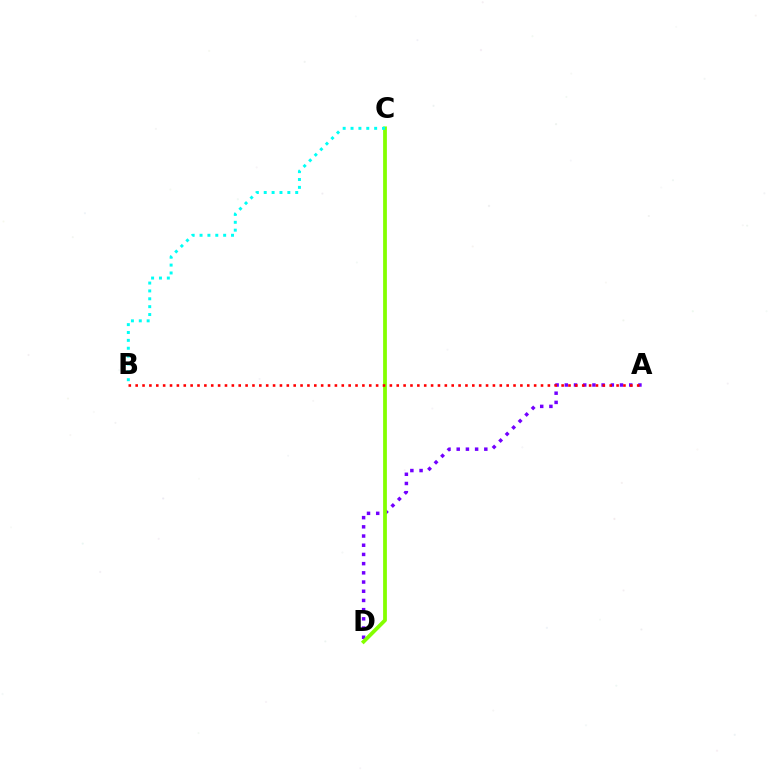{('A', 'D'): [{'color': '#7200ff', 'line_style': 'dotted', 'thickness': 2.5}], ('C', 'D'): [{'color': '#84ff00', 'line_style': 'solid', 'thickness': 2.71}], ('A', 'B'): [{'color': '#ff0000', 'line_style': 'dotted', 'thickness': 1.87}], ('B', 'C'): [{'color': '#00fff6', 'line_style': 'dotted', 'thickness': 2.14}]}